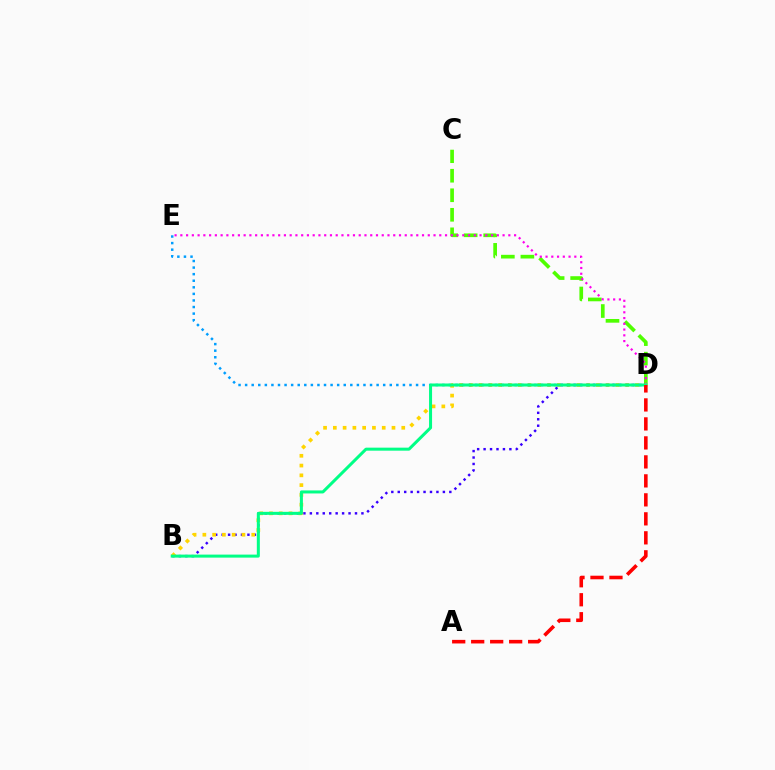{('C', 'D'): [{'color': '#4fff00', 'line_style': 'dashed', 'thickness': 2.65}], ('D', 'E'): [{'color': '#ff00ed', 'line_style': 'dotted', 'thickness': 1.56}, {'color': '#009eff', 'line_style': 'dotted', 'thickness': 1.79}], ('B', 'D'): [{'color': '#3700ff', 'line_style': 'dotted', 'thickness': 1.75}, {'color': '#ffd500', 'line_style': 'dotted', 'thickness': 2.66}, {'color': '#00ff86', 'line_style': 'solid', 'thickness': 2.17}], ('A', 'D'): [{'color': '#ff0000', 'line_style': 'dashed', 'thickness': 2.58}]}